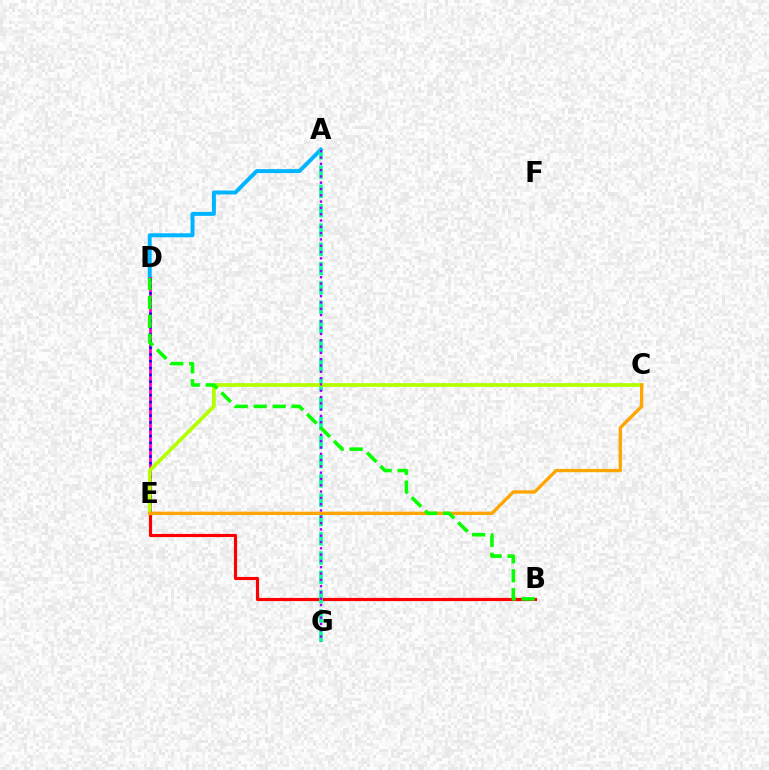{('A', 'D'): [{'color': '#00b5ff', 'line_style': 'solid', 'thickness': 2.86}], ('B', 'E'): [{'color': '#ff0000', 'line_style': 'solid', 'thickness': 2.26}], ('A', 'G'): [{'color': '#00ff9d', 'line_style': 'dashed', 'thickness': 2.62}, {'color': '#9b00ff', 'line_style': 'dotted', 'thickness': 1.71}], ('D', 'E'): [{'color': '#ff00bd', 'line_style': 'solid', 'thickness': 1.99}, {'color': '#0010ff', 'line_style': 'dotted', 'thickness': 1.85}], ('C', 'E'): [{'color': '#b3ff00', 'line_style': 'solid', 'thickness': 2.67}, {'color': '#ffa500', 'line_style': 'solid', 'thickness': 2.39}], ('B', 'D'): [{'color': '#08ff00', 'line_style': 'dashed', 'thickness': 2.57}]}